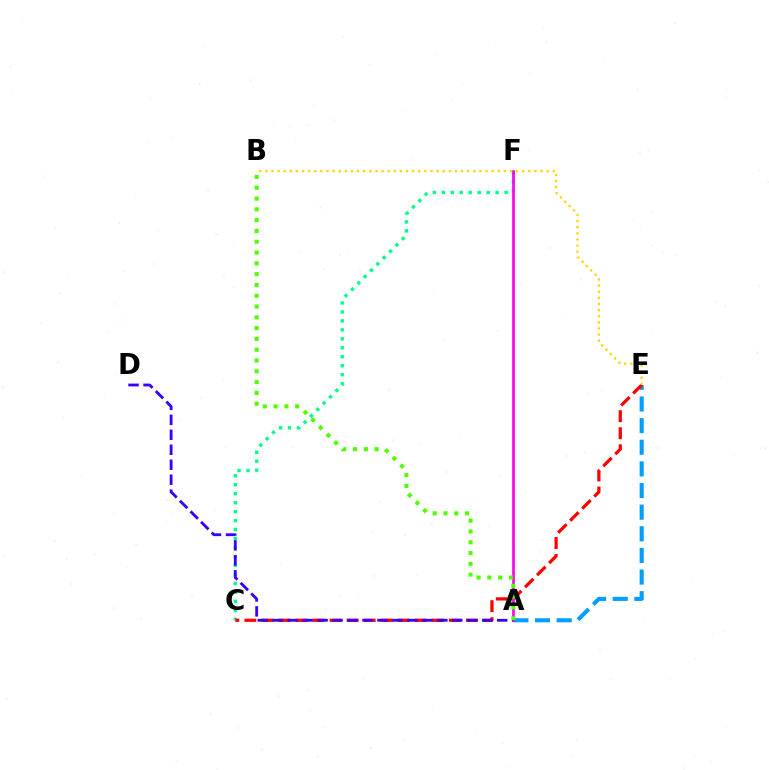{('C', 'F'): [{'color': '#00ff86', 'line_style': 'dotted', 'thickness': 2.44}], ('A', 'E'): [{'color': '#009eff', 'line_style': 'dashed', 'thickness': 2.94}], ('C', 'E'): [{'color': '#ff0000', 'line_style': 'dashed', 'thickness': 2.32}], ('A', 'F'): [{'color': '#ff00ed', 'line_style': 'solid', 'thickness': 1.93}], ('A', 'D'): [{'color': '#3700ff', 'line_style': 'dashed', 'thickness': 2.03}], ('A', 'B'): [{'color': '#4fff00', 'line_style': 'dotted', 'thickness': 2.93}], ('B', 'E'): [{'color': '#ffd500', 'line_style': 'dotted', 'thickness': 1.66}]}